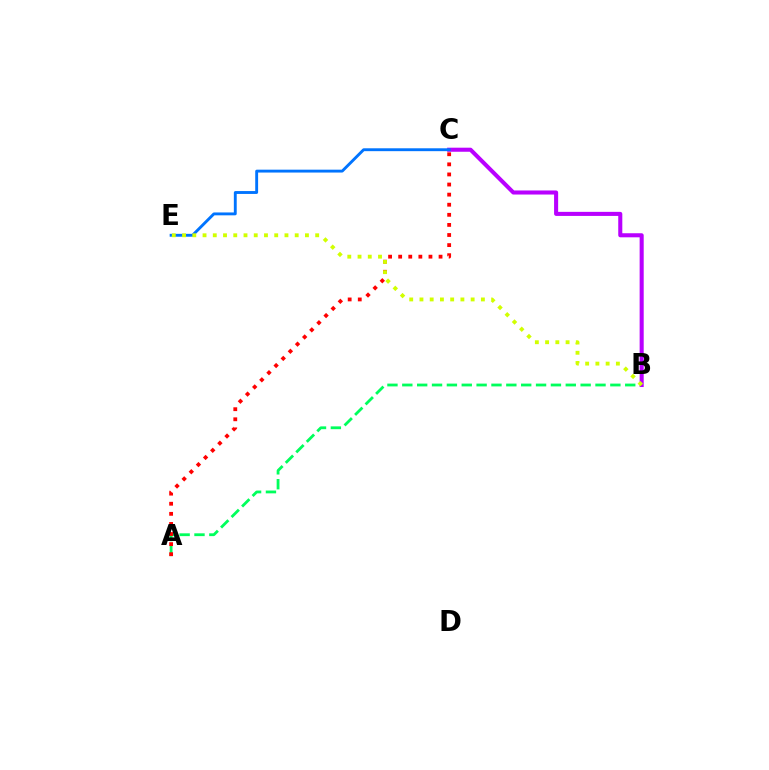{('A', 'B'): [{'color': '#00ff5c', 'line_style': 'dashed', 'thickness': 2.02}], ('A', 'C'): [{'color': '#ff0000', 'line_style': 'dotted', 'thickness': 2.74}], ('B', 'C'): [{'color': '#b900ff', 'line_style': 'solid', 'thickness': 2.93}], ('C', 'E'): [{'color': '#0074ff', 'line_style': 'solid', 'thickness': 2.07}], ('B', 'E'): [{'color': '#d1ff00', 'line_style': 'dotted', 'thickness': 2.78}]}